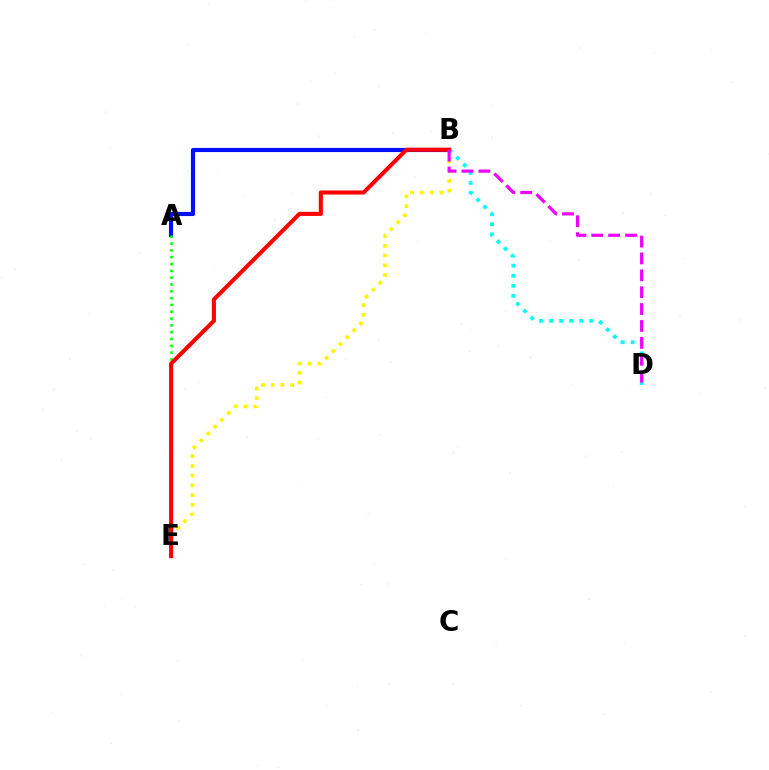{('A', 'B'): [{'color': '#0010ff', 'line_style': 'solid', 'thickness': 2.98}], ('A', 'E'): [{'color': '#08ff00', 'line_style': 'dotted', 'thickness': 1.85}], ('B', 'E'): [{'color': '#fcf500', 'line_style': 'dotted', 'thickness': 2.64}, {'color': '#ff0000', 'line_style': 'solid', 'thickness': 2.94}], ('B', 'D'): [{'color': '#00fff6', 'line_style': 'dotted', 'thickness': 2.73}, {'color': '#ee00ff', 'line_style': 'dashed', 'thickness': 2.29}]}